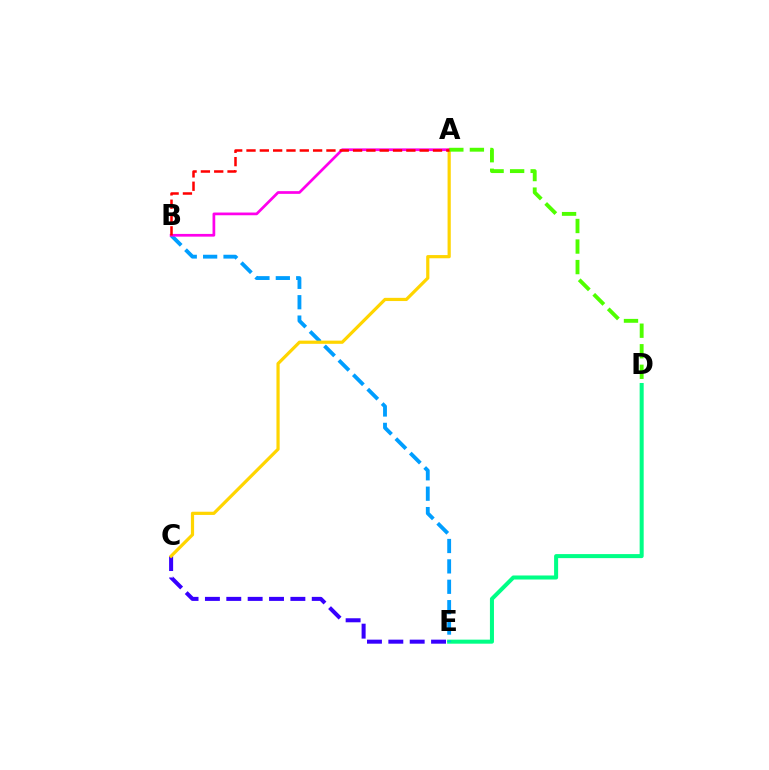{('D', 'E'): [{'color': '#00ff86', 'line_style': 'solid', 'thickness': 2.91}], ('B', 'E'): [{'color': '#009eff', 'line_style': 'dashed', 'thickness': 2.77}], ('C', 'E'): [{'color': '#3700ff', 'line_style': 'dashed', 'thickness': 2.9}], ('A', 'C'): [{'color': '#ffd500', 'line_style': 'solid', 'thickness': 2.31}], ('A', 'B'): [{'color': '#ff00ed', 'line_style': 'solid', 'thickness': 1.96}, {'color': '#ff0000', 'line_style': 'dashed', 'thickness': 1.81}], ('A', 'D'): [{'color': '#4fff00', 'line_style': 'dashed', 'thickness': 2.79}]}